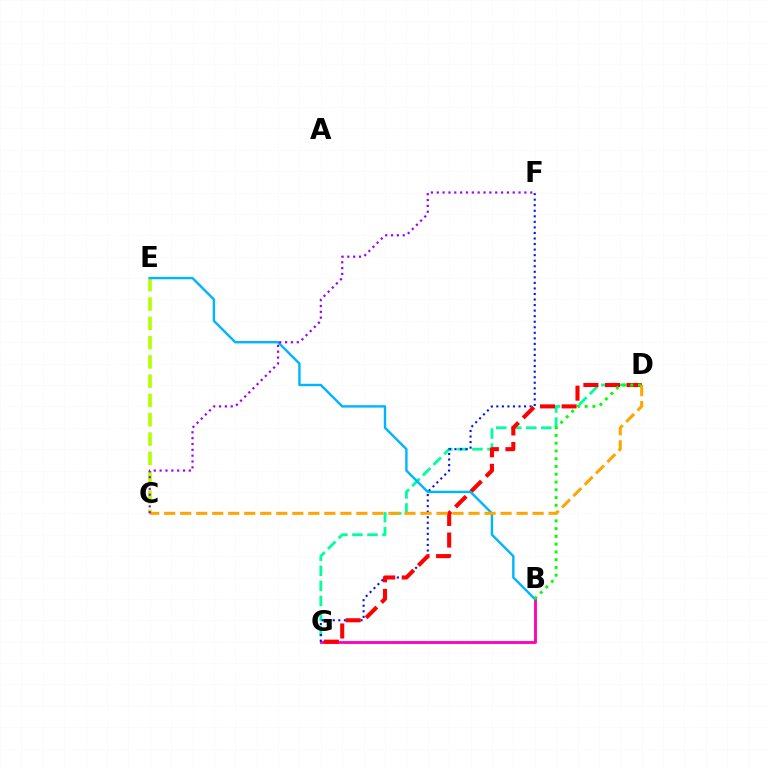{('D', 'G'): [{'color': '#00ff9d', 'line_style': 'dashed', 'thickness': 2.04}, {'color': '#ff0000', 'line_style': 'dashed', 'thickness': 2.93}], ('B', 'G'): [{'color': '#ff00bd', 'line_style': 'solid', 'thickness': 2.05}], ('F', 'G'): [{'color': '#0010ff', 'line_style': 'dotted', 'thickness': 1.51}], ('C', 'E'): [{'color': '#b3ff00', 'line_style': 'dashed', 'thickness': 2.62}], ('B', 'E'): [{'color': '#00b5ff', 'line_style': 'solid', 'thickness': 1.73}], ('B', 'D'): [{'color': '#08ff00', 'line_style': 'dotted', 'thickness': 2.11}], ('C', 'D'): [{'color': '#ffa500', 'line_style': 'dashed', 'thickness': 2.18}], ('C', 'F'): [{'color': '#9b00ff', 'line_style': 'dotted', 'thickness': 1.59}]}